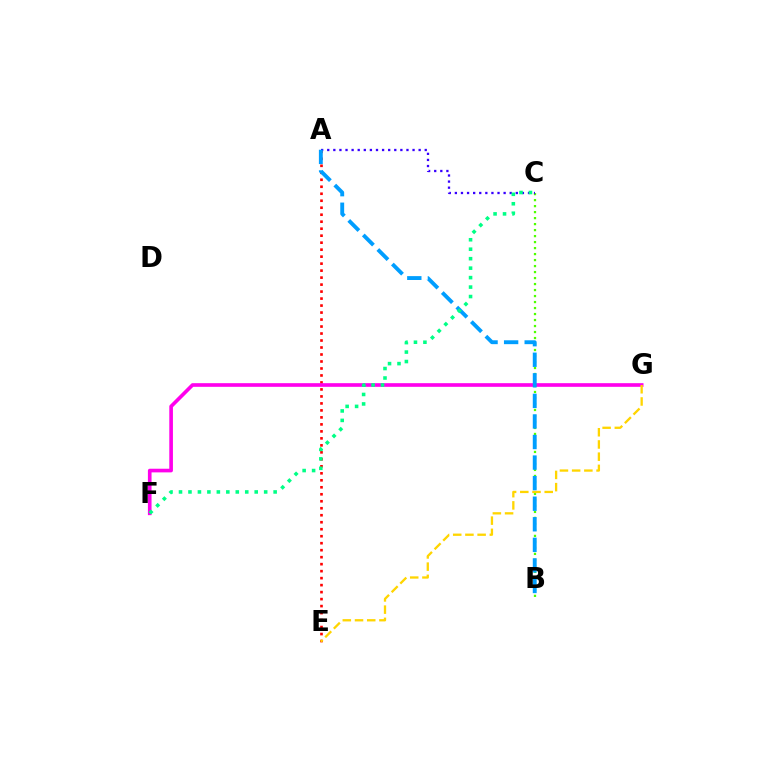{('A', 'E'): [{'color': '#ff0000', 'line_style': 'dotted', 'thickness': 1.9}], ('B', 'C'): [{'color': '#4fff00', 'line_style': 'dotted', 'thickness': 1.63}], ('F', 'G'): [{'color': '#ff00ed', 'line_style': 'solid', 'thickness': 2.63}], ('A', 'C'): [{'color': '#3700ff', 'line_style': 'dotted', 'thickness': 1.66}], ('E', 'G'): [{'color': '#ffd500', 'line_style': 'dashed', 'thickness': 1.66}], ('A', 'B'): [{'color': '#009eff', 'line_style': 'dashed', 'thickness': 2.79}], ('C', 'F'): [{'color': '#00ff86', 'line_style': 'dotted', 'thickness': 2.57}]}